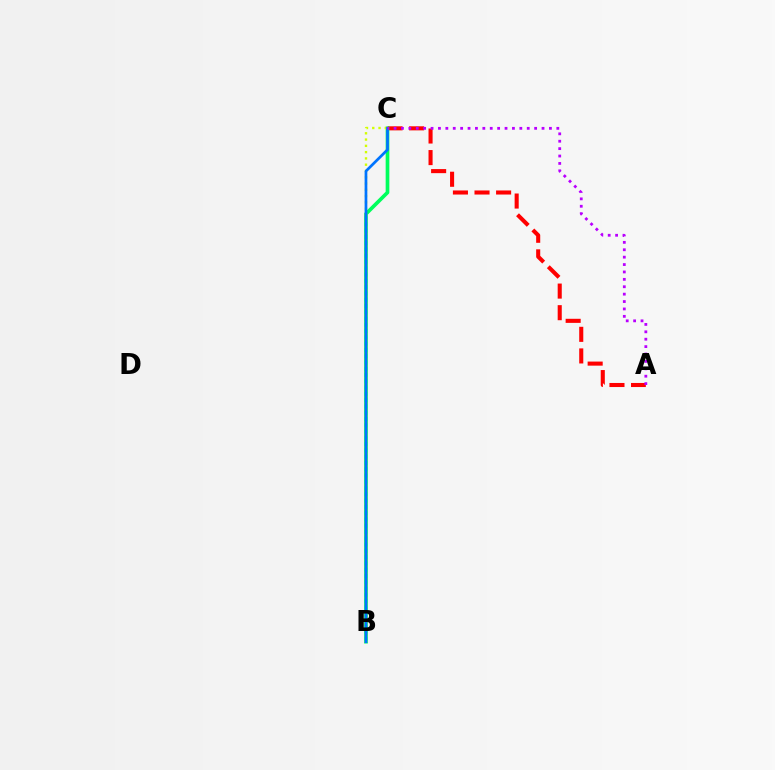{('A', 'C'): [{'color': '#ff0000', 'line_style': 'dashed', 'thickness': 2.93}, {'color': '#b900ff', 'line_style': 'dotted', 'thickness': 2.01}], ('B', 'C'): [{'color': '#00ff5c', 'line_style': 'solid', 'thickness': 2.65}, {'color': '#d1ff00', 'line_style': 'dotted', 'thickness': 1.71}, {'color': '#0074ff', 'line_style': 'solid', 'thickness': 1.96}]}